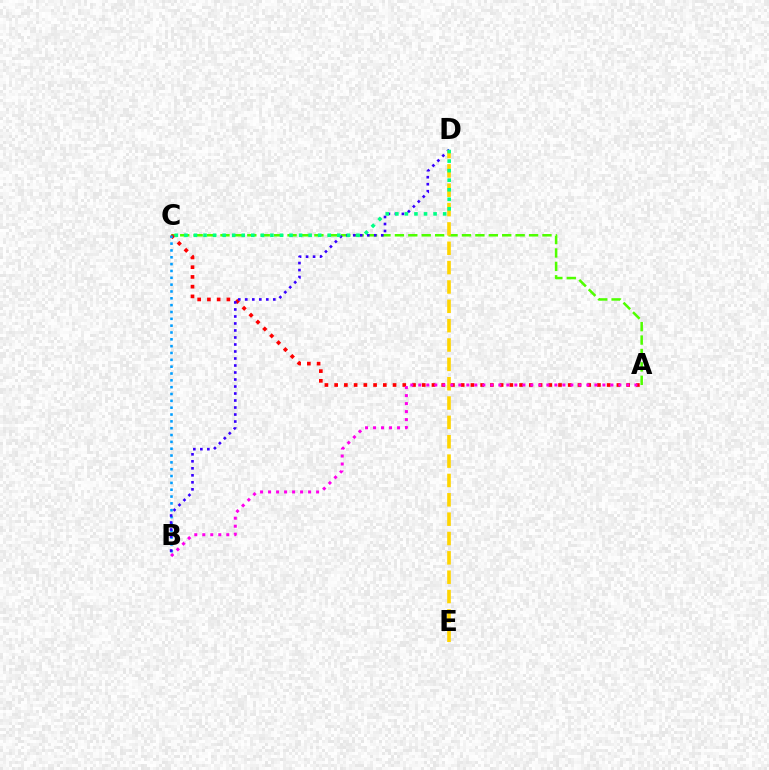{('A', 'C'): [{'color': '#4fff00', 'line_style': 'dashed', 'thickness': 1.82}, {'color': '#ff0000', 'line_style': 'dotted', 'thickness': 2.64}], ('B', 'C'): [{'color': '#009eff', 'line_style': 'dotted', 'thickness': 1.86}], ('B', 'D'): [{'color': '#3700ff', 'line_style': 'dotted', 'thickness': 1.9}], ('D', 'E'): [{'color': '#ffd500', 'line_style': 'dashed', 'thickness': 2.63}], ('C', 'D'): [{'color': '#00ff86', 'line_style': 'dotted', 'thickness': 2.6}], ('A', 'B'): [{'color': '#ff00ed', 'line_style': 'dotted', 'thickness': 2.17}]}